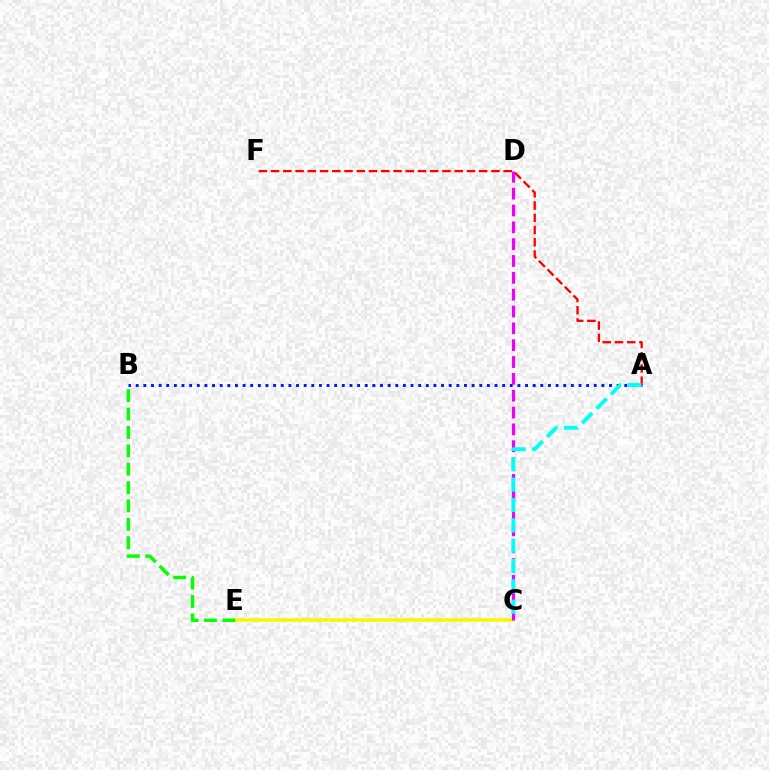{('A', 'F'): [{'color': '#ff0000', 'line_style': 'dashed', 'thickness': 1.66}], ('C', 'E'): [{'color': '#fcf500', 'line_style': 'solid', 'thickness': 2.52}], ('B', 'E'): [{'color': '#08ff00', 'line_style': 'dashed', 'thickness': 2.5}], ('A', 'B'): [{'color': '#0010ff', 'line_style': 'dotted', 'thickness': 2.07}], ('C', 'D'): [{'color': '#ee00ff', 'line_style': 'dashed', 'thickness': 2.29}], ('A', 'C'): [{'color': '#00fff6', 'line_style': 'dashed', 'thickness': 2.77}]}